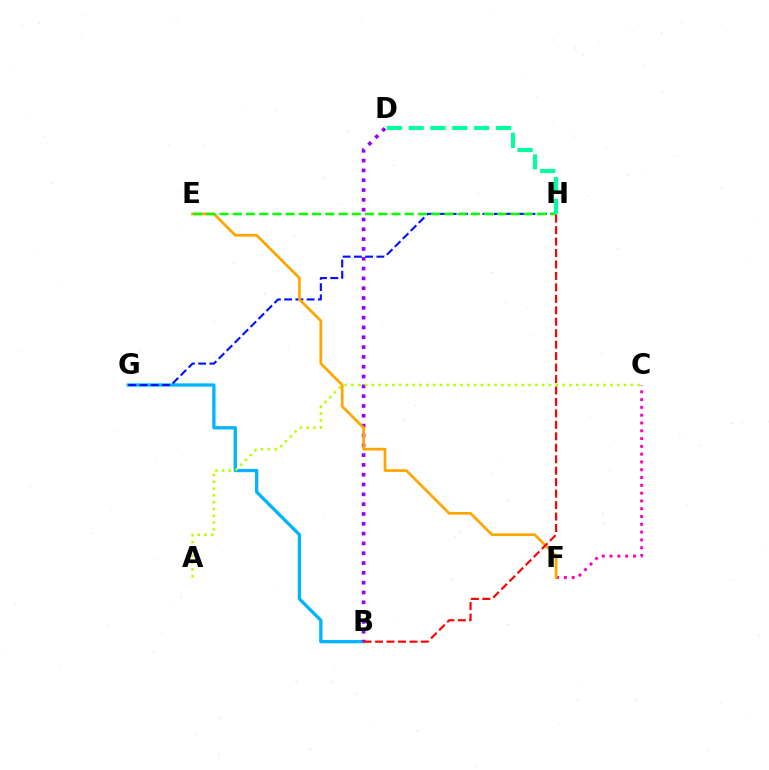{('B', 'G'): [{'color': '#00b5ff', 'line_style': 'solid', 'thickness': 2.37}], ('C', 'F'): [{'color': '#ff00bd', 'line_style': 'dotted', 'thickness': 2.12}], ('B', 'D'): [{'color': '#9b00ff', 'line_style': 'dotted', 'thickness': 2.67}], ('G', 'H'): [{'color': '#0010ff', 'line_style': 'dashed', 'thickness': 1.53}], ('E', 'F'): [{'color': '#ffa500', 'line_style': 'solid', 'thickness': 1.96}], ('E', 'H'): [{'color': '#08ff00', 'line_style': 'dashed', 'thickness': 1.8}], ('B', 'H'): [{'color': '#ff0000', 'line_style': 'dashed', 'thickness': 1.56}], ('A', 'C'): [{'color': '#b3ff00', 'line_style': 'dotted', 'thickness': 1.85}], ('D', 'H'): [{'color': '#00ff9d', 'line_style': 'dashed', 'thickness': 2.96}]}